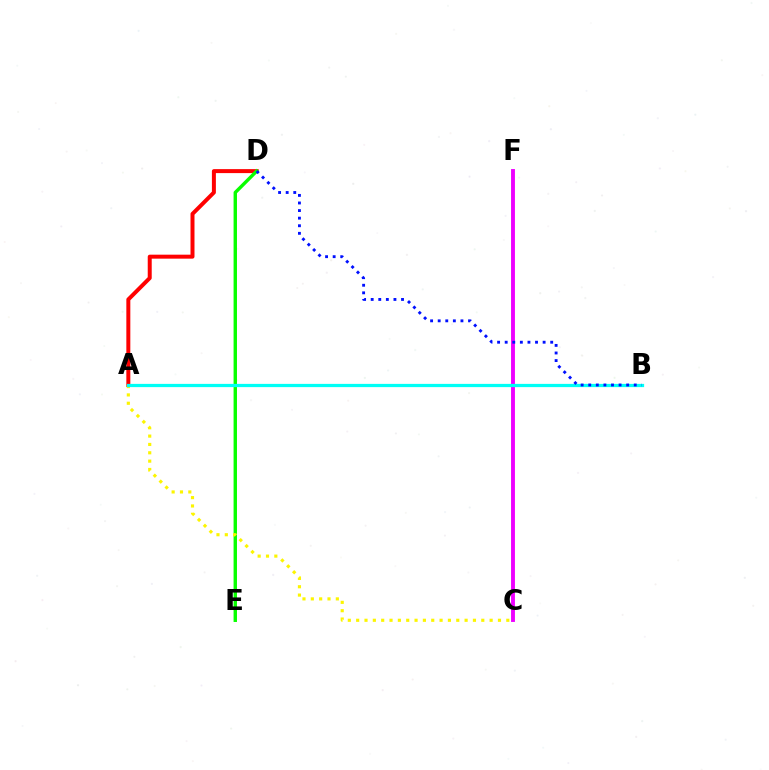{('A', 'D'): [{'color': '#ff0000', 'line_style': 'solid', 'thickness': 2.87}], ('D', 'E'): [{'color': '#08ff00', 'line_style': 'solid', 'thickness': 2.45}], ('C', 'F'): [{'color': '#ee00ff', 'line_style': 'solid', 'thickness': 2.79}], ('A', 'C'): [{'color': '#fcf500', 'line_style': 'dotted', 'thickness': 2.27}], ('A', 'B'): [{'color': '#00fff6', 'line_style': 'solid', 'thickness': 2.34}], ('B', 'D'): [{'color': '#0010ff', 'line_style': 'dotted', 'thickness': 2.06}]}